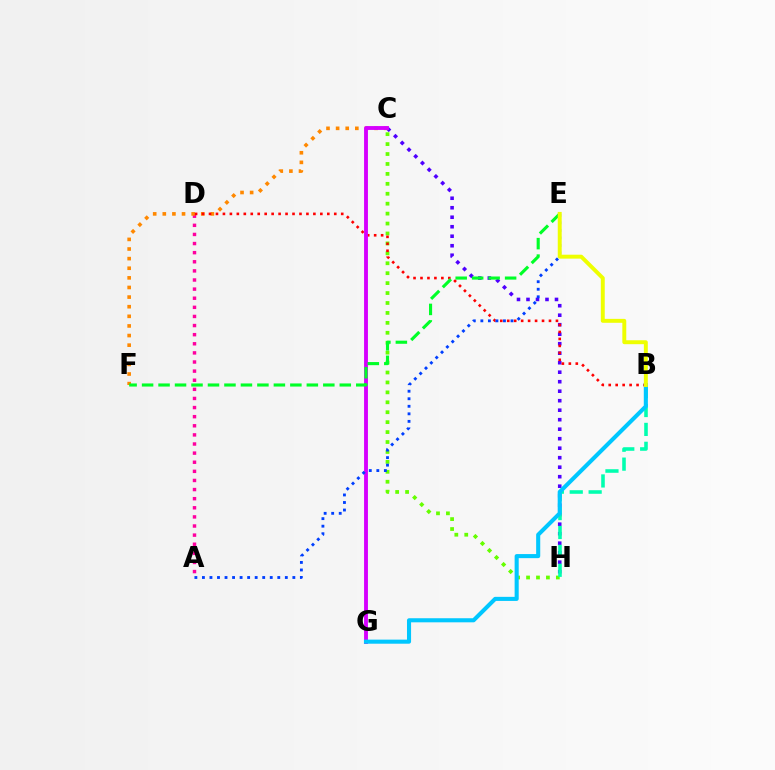{('C', 'H'): [{'color': '#4f00ff', 'line_style': 'dotted', 'thickness': 2.58}, {'color': '#66ff00', 'line_style': 'dotted', 'thickness': 2.7}], ('A', 'D'): [{'color': '#ff00a0', 'line_style': 'dotted', 'thickness': 2.48}], ('C', 'F'): [{'color': '#ff8800', 'line_style': 'dotted', 'thickness': 2.61}], ('B', 'D'): [{'color': '#ff0000', 'line_style': 'dotted', 'thickness': 1.89}], ('C', 'G'): [{'color': '#d600ff', 'line_style': 'solid', 'thickness': 2.79}], ('E', 'F'): [{'color': '#00ff27', 'line_style': 'dashed', 'thickness': 2.24}], ('A', 'E'): [{'color': '#003fff', 'line_style': 'dotted', 'thickness': 2.05}], ('B', 'H'): [{'color': '#00ffaf', 'line_style': 'dashed', 'thickness': 2.57}], ('B', 'G'): [{'color': '#00c7ff', 'line_style': 'solid', 'thickness': 2.94}], ('B', 'E'): [{'color': '#eeff00', 'line_style': 'solid', 'thickness': 2.83}]}